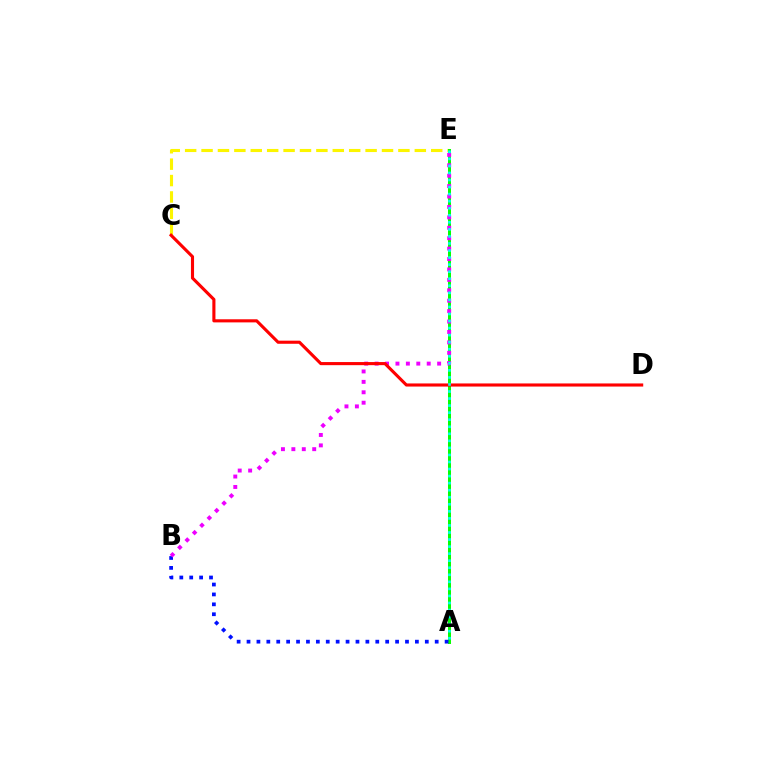{('C', 'E'): [{'color': '#fcf500', 'line_style': 'dashed', 'thickness': 2.23}], ('A', 'E'): [{'color': '#08ff00', 'line_style': 'solid', 'thickness': 2.16}, {'color': '#00fff6', 'line_style': 'dotted', 'thickness': 1.92}], ('A', 'B'): [{'color': '#0010ff', 'line_style': 'dotted', 'thickness': 2.69}], ('B', 'E'): [{'color': '#ee00ff', 'line_style': 'dotted', 'thickness': 2.83}], ('C', 'D'): [{'color': '#ff0000', 'line_style': 'solid', 'thickness': 2.24}]}